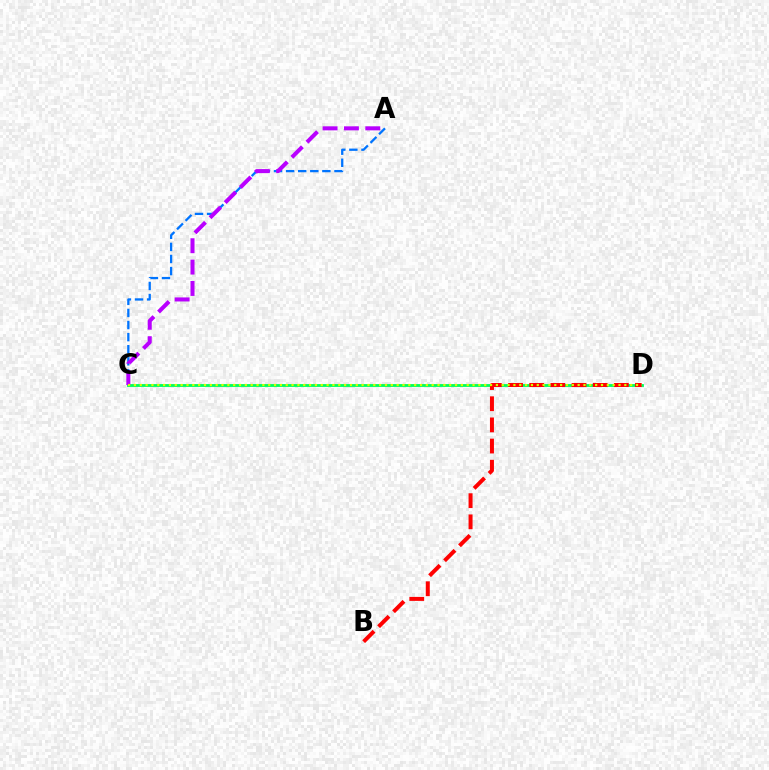{('C', 'D'): [{'color': '#00ff5c', 'line_style': 'solid', 'thickness': 2.04}, {'color': '#d1ff00', 'line_style': 'dotted', 'thickness': 1.59}], ('A', 'C'): [{'color': '#0074ff', 'line_style': 'dashed', 'thickness': 1.64}, {'color': '#b900ff', 'line_style': 'dashed', 'thickness': 2.9}], ('B', 'D'): [{'color': '#ff0000', 'line_style': 'dashed', 'thickness': 2.87}]}